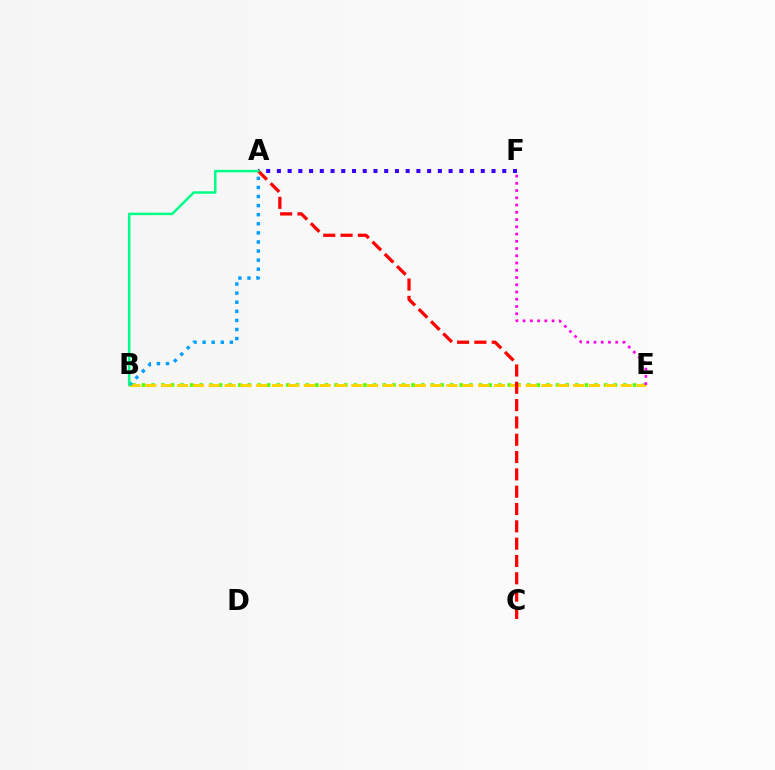{('B', 'E'): [{'color': '#4fff00', 'line_style': 'dotted', 'thickness': 2.62}, {'color': '#ffd500', 'line_style': 'dashed', 'thickness': 2.15}], ('E', 'F'): [{'color': '#ff00ed', 'line_style': 'dotted', 'thickness': 1.97}], ('A', 'F'): [{'color': '#3700ff', 'line_style': 'dotted', 'thickness': 2.92}], ('A', 'B'): [{'color': '#009eff', 'line_style': 'dotted', 'thickness': 2.47}, {'color': '#00ff86', 'line_style': 'solid', 'thickness': 1.79}], ('A', 'C'): [{'color': '#ff0000', 'line_style': 'dashed', 'thickness': 2.35}]}